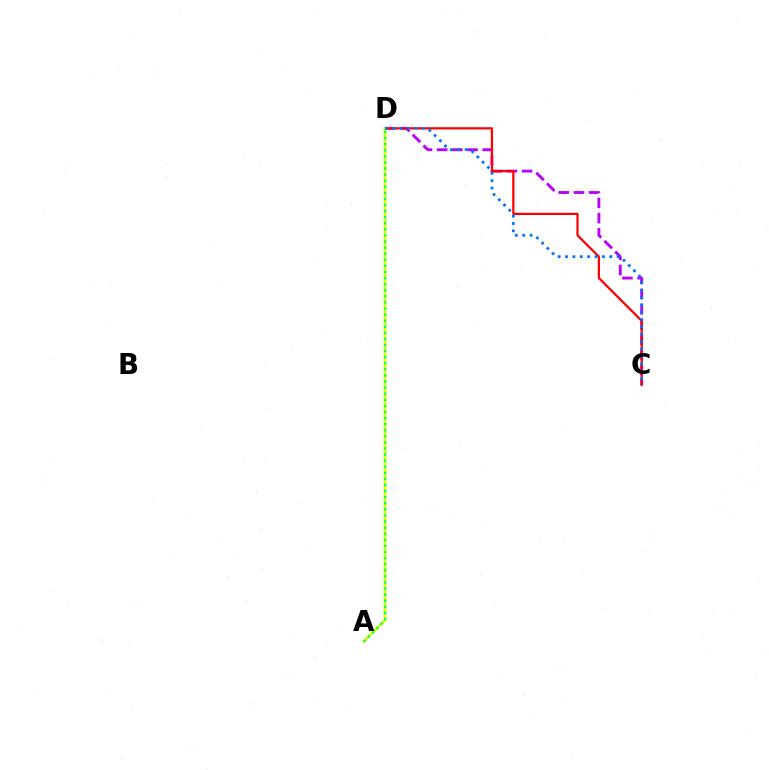{('C', 'D'): [{'color': '#b900ff', 'line_style': 'dashed', 'thickness': 2.06}, {'color': '#ff0000', 'line_style': 'solid', 'thickness': 1.6}, {'color': '#0074ff', 'line_style': 'dotted', 'thickness': 2.01}], ('A', 'D'): [{'color': '#d1ff00', 'line_style': 'solid', 'thickness': 1.94}, {'color': '#00ff5c', 'line_style': 'dotted', 'thickness': 1.65}]}